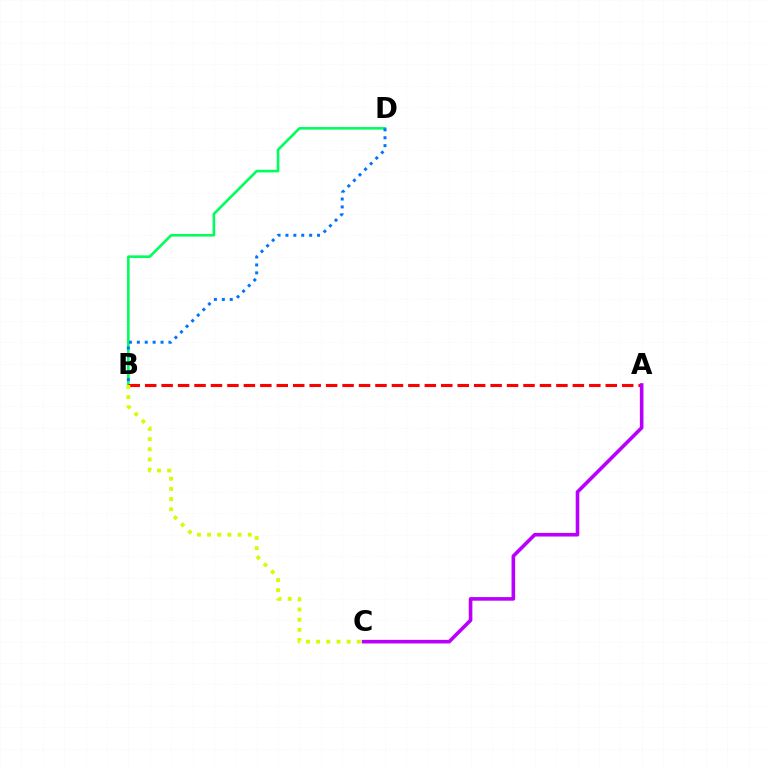{('B', 'D'): [{'color': '#00ff5c', 'line_style': 'solid', 'thickness': 1.89}, {'color': '#0074ff', 'line_style': 'dotted', 'thickness': 2.15}], ('A', 'B'): [{'color': '#ff0000', 'line_style': 'dashed', 'thickness': 2.23}], ('A', 'C'): [{'color': '#b900ff', 'line_style': 'solid', 'thickness': 2.6}], ('B', 'C'): [{'color': '#d1ff00', 'line_style': 'dotted', 'thickness': 2.76}]}